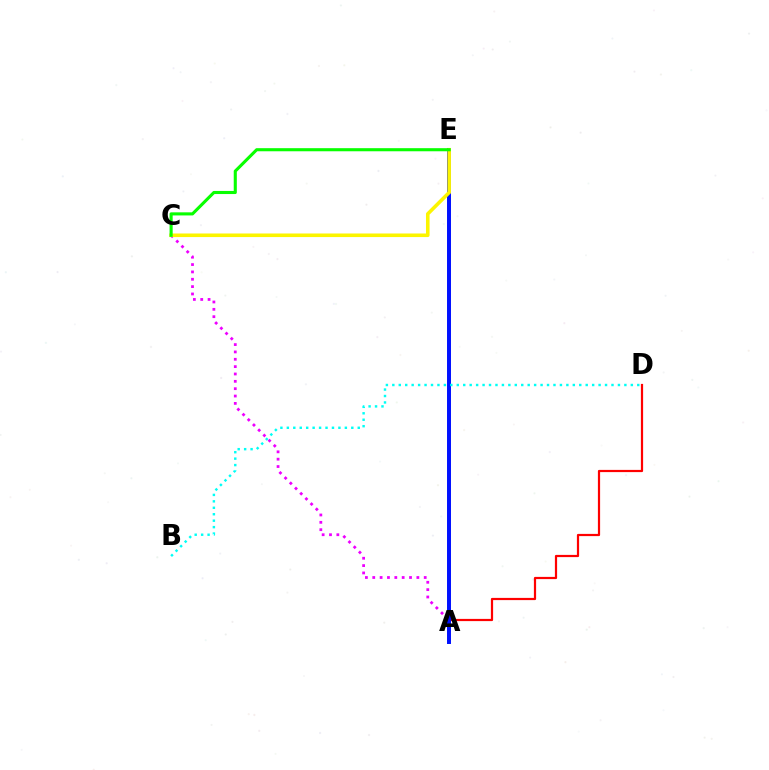{('A', 'D'): [{'color': '#ff0000', 'line_style': 'solid', 'thickness': 1.59}], ('A', 'C'): [{'color': '#ee00ff', 'line_style': 'dotted', 'thickness': 2.0}], ('A', 'E'): [{'color': '#0010ff', 'line_style': 'solid', 'thickness': 2.86}], ('C', 'E'): [{'color': '#fcf500', 'line_style': 'solid', 'thickness': 2.58}, {'color': '#08ff00', 'line_style': 'solid', 'thickness': 2.23}], ('B', 'D'): [{'color': '#00fff6', 'line_style': 'dotted', 'thickness': 1.75}]}